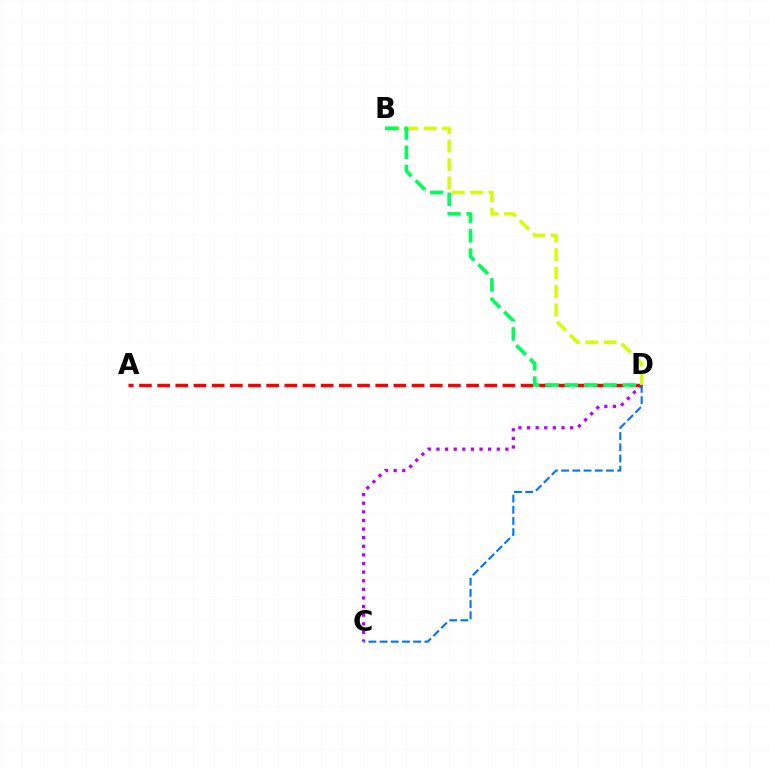{('C', 'D'): [{'color': '#b900ff', 'line_style': 'dotted', 'thickness': 2.34}, {'color': '#0074ff', 'line_style': 'dashed', 'thickness': 1.52}], ('A', 'D'): [{'color': '#ff0000', 'line_style': 'dashed', 'thickness': 2.47}], ('B', 'D'): [{'color': '#d1ff00', 'line_style': 'dashed', 'thickness': 2.51}, {'color': '#00ff5c', 'line_style': 'dashed', 'thickness': 2.62}]}